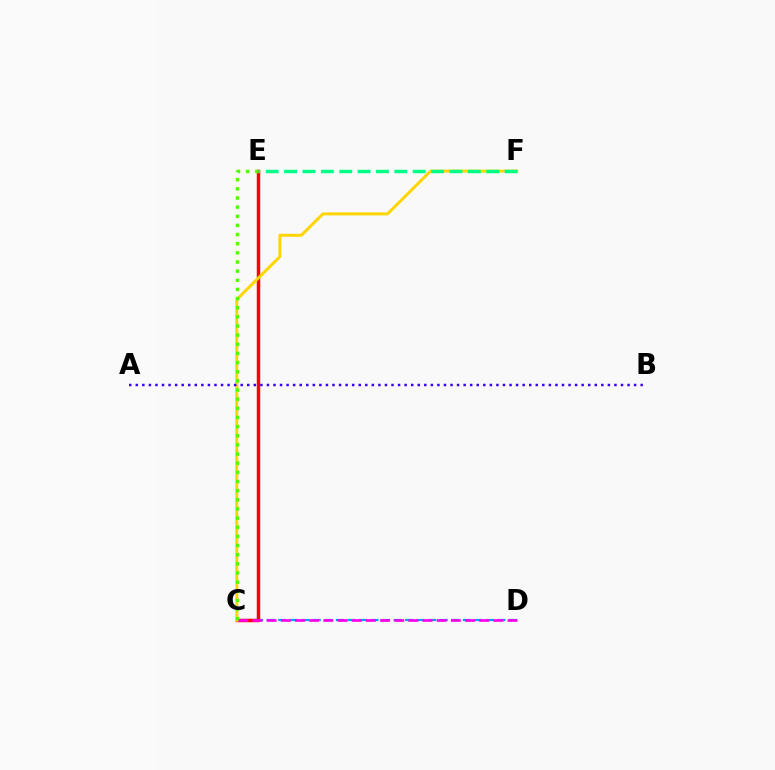{('C', 'D'): [{'color': '#009eff', 'line_style': 'dashed', 'thickness': 1.57}, {'color': '#ff00ed', 'line_style': 'dashed', 'thickness': 1.93}], ('C', 'E'): [{'color': '#ff0000', 'line_style': 'solid', 'thickness': 2.5}, {'color': '#4fff00', 'line_style': 'dotted', 'thickness': 2.49}], ('C', 'F'): [{'color': '#ffd500', 'line_style': 'solid', 'thickness': 2.13}], ('E', 'F'): [{'color': '#00ff86', 'line_style': 'dashed', 'thickness': 2.5}], ('A', 'B'): [{'color': '#3700ff', 'line_style': 'dotted', 'thickness': 1.78}]}